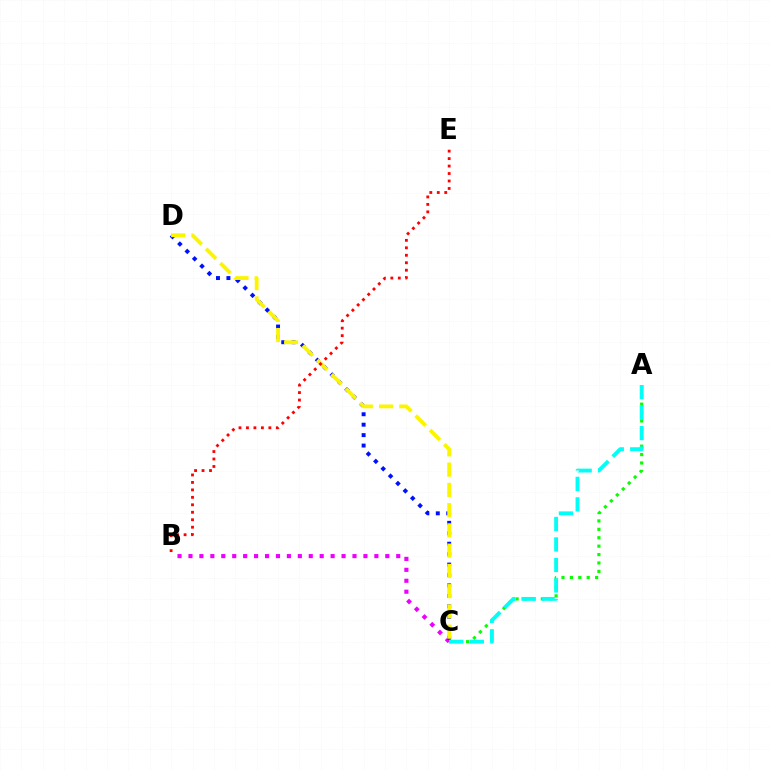{('A', 'C'): [{'color': '#08ff00', 'line_style': 'dotted', 'thickness': 2.28}, {'color': '#00fff6', 'line_style': 'dashed', 'thickness': 2.78}], ('B', 'C'): [{'color': '#ee00ff', 'line_style': 'dotted', 'thickness': 2.97}], ('C', 'D'): [{'color': '#0010ff', 'line_style': 'dotted', 'thickness': 2.84}, {'color': '#fcf500', 'line_style': 'dashed', 'thickness': 2.75}], ('B', 'E'): [{'color': '#ff0000', 'line_style': 'dotted', 'thickness': 2.03}]}